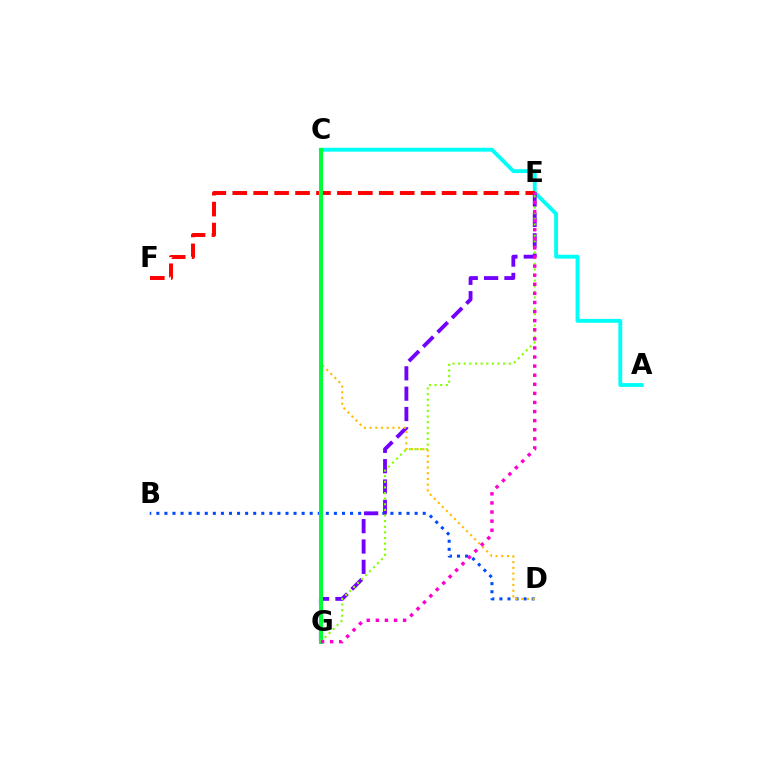{('A', 'C'): [{'color': '#00fff6', 'line_style': 'solid', 'thickness': 2.78}], ('E', 'F'): [{'color': '#ff0000', 'line_style': 'dashed', 'thickness': 2.84}], ('B', 'D'): [{'color': '#004bff', 'line_style': 'dotted', 'thickness': 2.19}], ('E', 'G'): [{'color': '#7200ff', 'line_style': 'dashed', 'thickness': 2.76}, {'color': '#84ff00', 'line_style': 'dotted', 'thickness': 1.53}, {'color': '#ff00cf', 'line_style': 'dotted', 'thickness': 2.47}], ('C', 'D'): [{'color': '#ffbd00', 'line_style': 'dotted', 'thickness': 1.55}], ('C', 'G'): [{'color': '#00ff39', 'line_style': 'solid', 'thickness': 2.87}]}